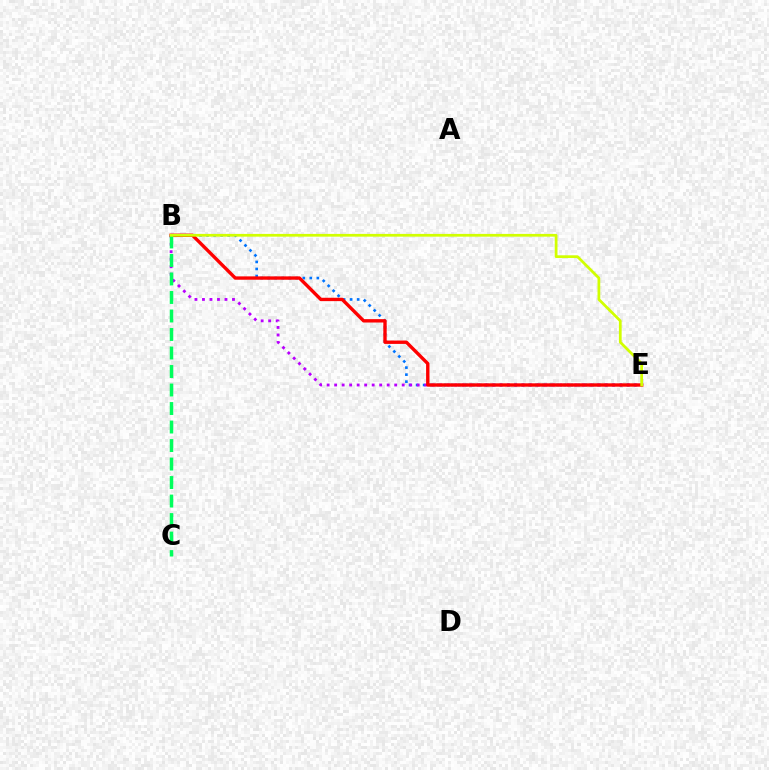{('B', 'E'): [{'color': '#0074ff', 'line_style': 'dotted', 'thickness': 1.91}, {'color': '#b900ff', 'line_style': 'dotted', 'thickness': 2.04}, {'color': '#ff0000', 'line_style': 'solid', 'thickness': 2.42}, {'color': '#d1ff00', 'line_style': 'solid', 'thickness': 1.98}], ('B', 'C'): [{'color': '#00ff5c', 'line_style': 'dashed', 'thickness': 2.51}]}